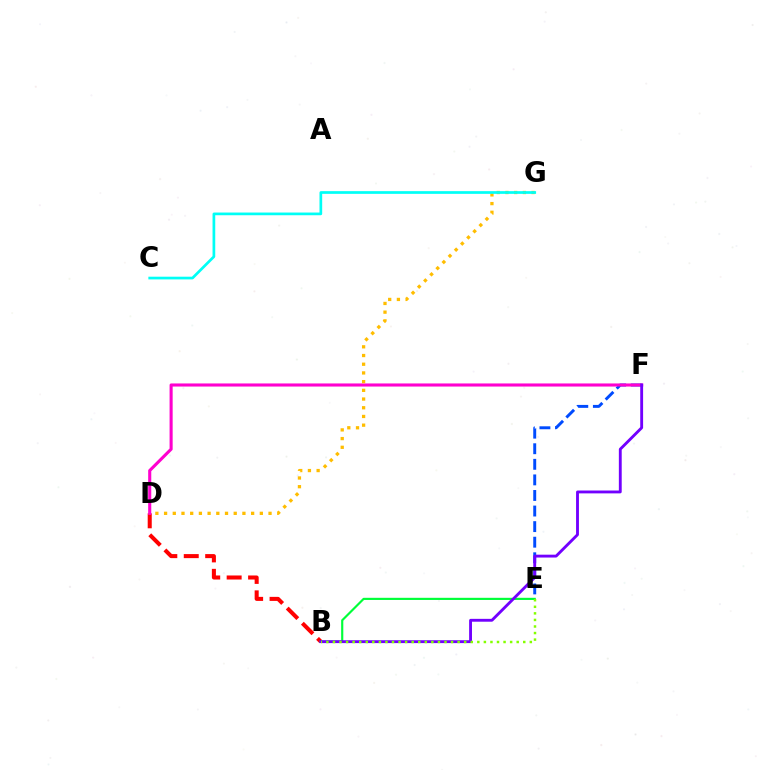{('B', 'D'): [{'color': '#ff0000', 'line_style': 'dashed', 'thickness': 2.91}], ('E', 'F'): [{'color': '#004bff', 'line_style': 'dashed', 'thickness': 2.12}], ('B', 'E'): [{'color': '#00ff39', 'line_style': 'solid', 'thickness': 1.56}, {'color': '#84ff00', 'line_style': 'dotted', 'thickness': 1.78}], ('D', 'F'): [{'color': '#ff00cf', 'line_style': 'solid', 'thickness': 2.23}], ('D', 'G'): [{'color': '#ffbd00', 'line_style': 'dotted', 'thickness': 2.37}], ('B', 'F'): [{'color': '#7200ff', 'line_style': 'solid', 'thickness': 2.06}], ('C', 'G'): [{'color': '#00fff6', 'line_style': 'solid', 'thickness': 1.95}]}